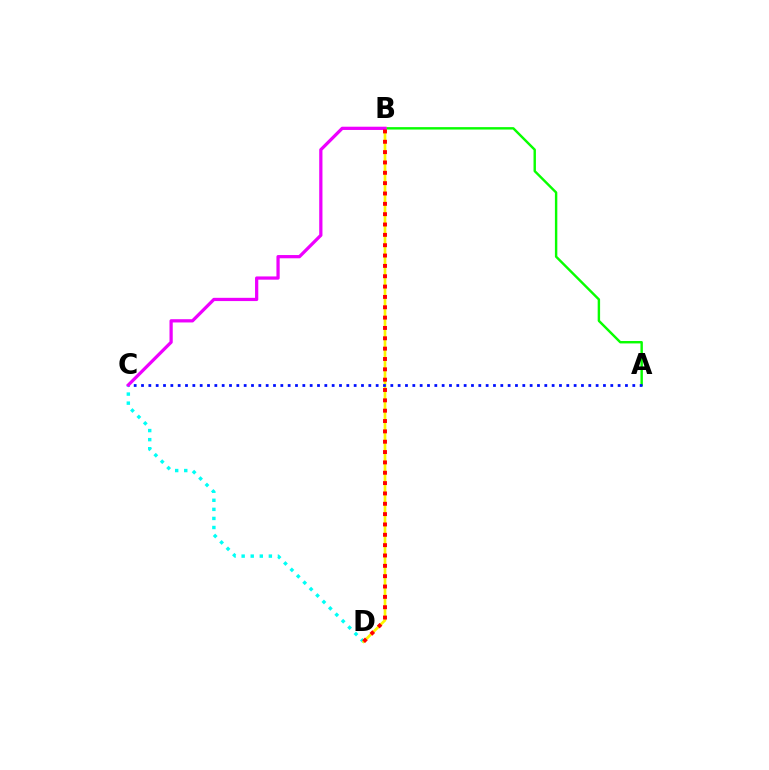{('C', 'D'): [{'color': '#00fff6', 'line_style': 'dotted', 'thickness': 2.46}], ('A', 'B'): [{'color': '#08ff00', 'line_style': 'solid', 'thickness': 1.74}], ('B', 'D'): [{'color': '#fcf500', 'line_style': 'solid', 'thickness': 1.94}, {'color': '#ff0000', 'line_style': 'dotted', 'thickness': 2.81}], ('A', 'C'): [{'color': '#0010ff', 'line_style': 'dotted', 'thickness': 1.99}], ('B', 'C'): [{'color': '#ee00ff', 'line_style': 'solid', 'thickness': 2.34}]}